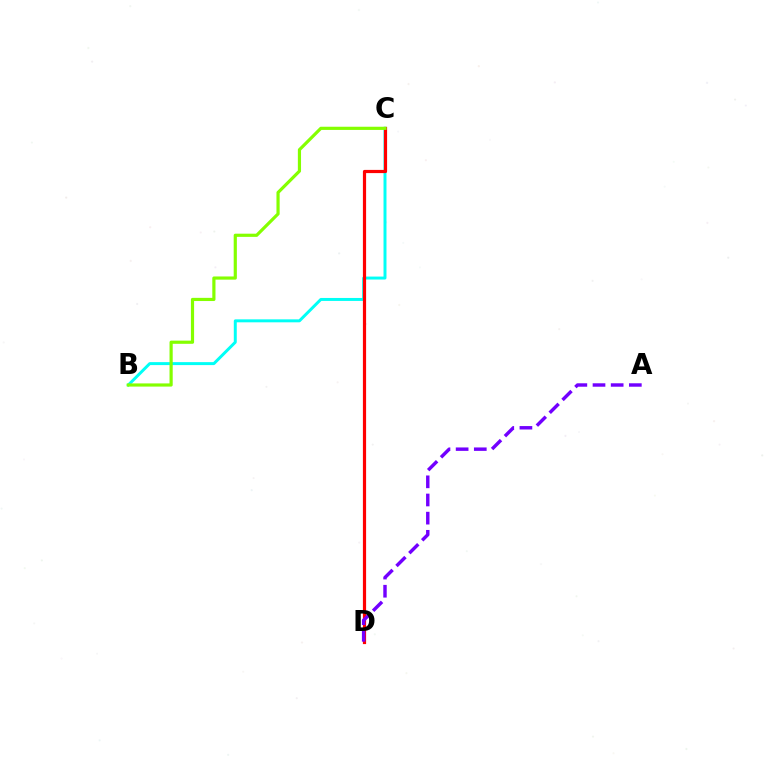{('B', 'C'): [{'color': '#00fff6', 'line_style': 'solid', 'thickness': 2.14}, {'color': '#84ff00', 'line_style': 'solid', 'thickness': 2.29}], ('C', 'D'): [{'color': '#ff0000', 'line_style': 'solid', 'thickness': 2.3}], ('A', 'D'): [{'color': '#7200ff', 'line_style': 'dashed', 'thickness': 2.47}]}